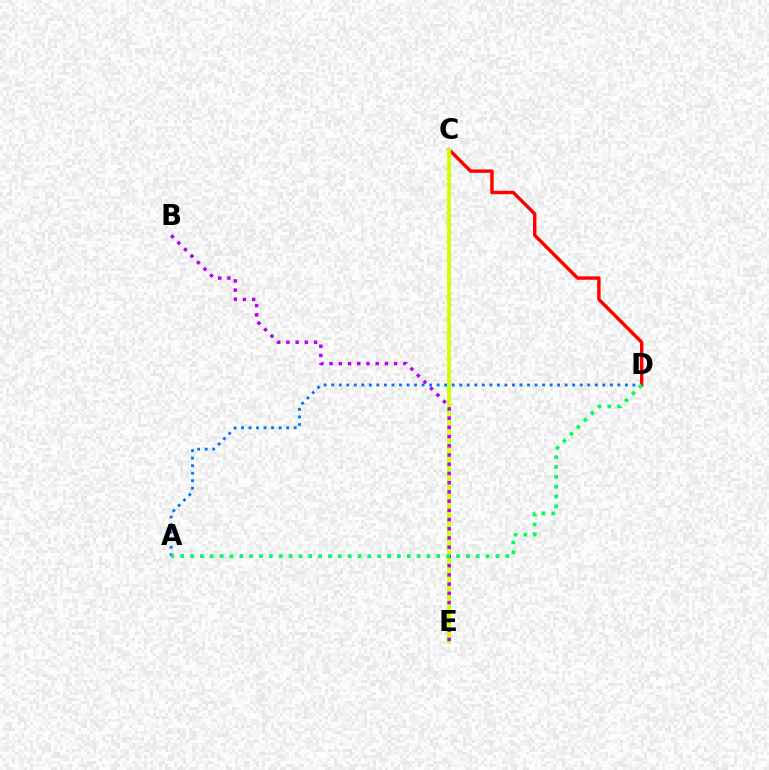{('C', 'D'): [{'color': '#ff0000', 'line_style': 'solid', 'thickness': 2.45}], ('A', 'D'): [{'color': '#0074ff', 'line_style': 'dotted', 'thickness': 2.05}, {'color': '#00ff5c', 'line_style': 'dotted', 'thickness': 2.68}], ('C', 'E'): [{'color': '#d1ff00', 'line_style': 'solid', 'thickness': 2.8}], ('B', 'E'): [{'color': '#b900ff', 'line_style': 'dotted', 'thickness': 2.51}]}